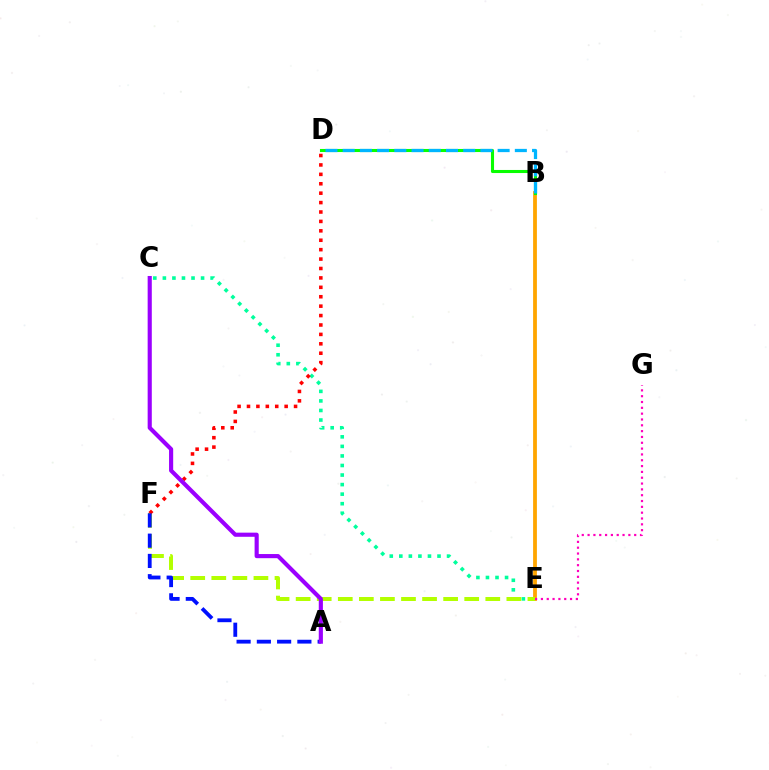{('B', 'E'): [{'color': '#ffa500', 'line_style': 'solid', 'thickness': 2.73}], ('C', 'E'): [{'color': '#00ff9d', 'line_style': 'dotted', 'thickness': 2.59}], ('E', 'G'): [{'color': '#ff00bd', 'line_style': 'dotted', 'thickness': 1.58}], ('E', 'F'): [{'color': '#b3ff00', 'line_style': 'dashed', 'thickness': 2.86}], ('B', 'D'): [{'color': '#08ff00', 'line_style': 'solid', 'thickness': 2.22}, {'color': '#00b5ff', 'line_style': 'dashed', 'thickness': 2.34}], ('D', 'F'): [{'color': '#ff0000', 'line_style': 'dotted', 'thickness': 2.56}], ('A', 'F'): [{'color': '#0010ff', 'line_style': 'dashed', 'thickness': 2.75}], ('A', 'C'): [{'color': '#9b00ff', 'line_style': 'solid', 'thickness': 2.98}]}